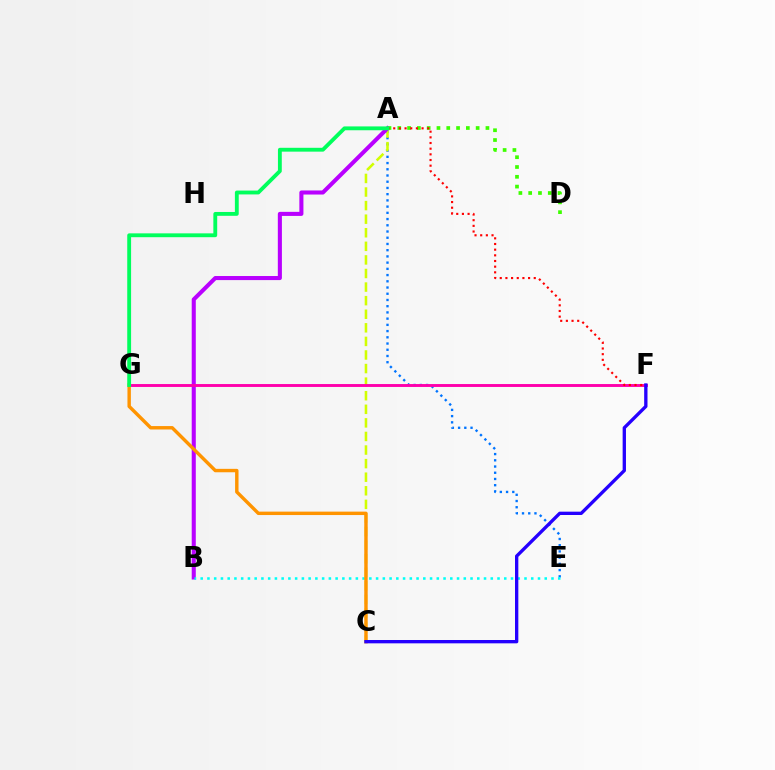{('A', 'E'): [{'color': '#0074ff', 'line_style': 'dotted', 'thickness': 1.69}], ('A', 'C'): [{'color': '#d1ff00', 'line_style': 'dashed', 'thickness': 1.84}], ('A', 'B'): [{'color': '#b900ff', 'line_style': 'solid', 'thickness': 2.93}], ('A', 'D'): [{'color': '#3dff00', 'line_style': 'dotted', 'thickness': 2.66}], ('F', 'G'): [{'color': '#ff00ac', 'line_style': 'solid', 'thickness': 2.09}], ('A', 'F'): [{'color': '#ff0000', 'line_style': 'dotted', 'thickness': 1.54}], ('B', 'E'): [{'color': '#00fff6', 'line_style': 'dotted', 'thickness': 1.83}], ('C', 'G'): [{'color': '#ff9400', 'line_style': 'solid', 'thickness': 2.46}], ('C', 'F'): [{'color': '#2500ff', 'line_style': 'solid', 'thickness': 2.4}], ('A', 'G'): [{'color': '#00ff5c', 'line_style': 'solid', 'thickness': 2.77}]}